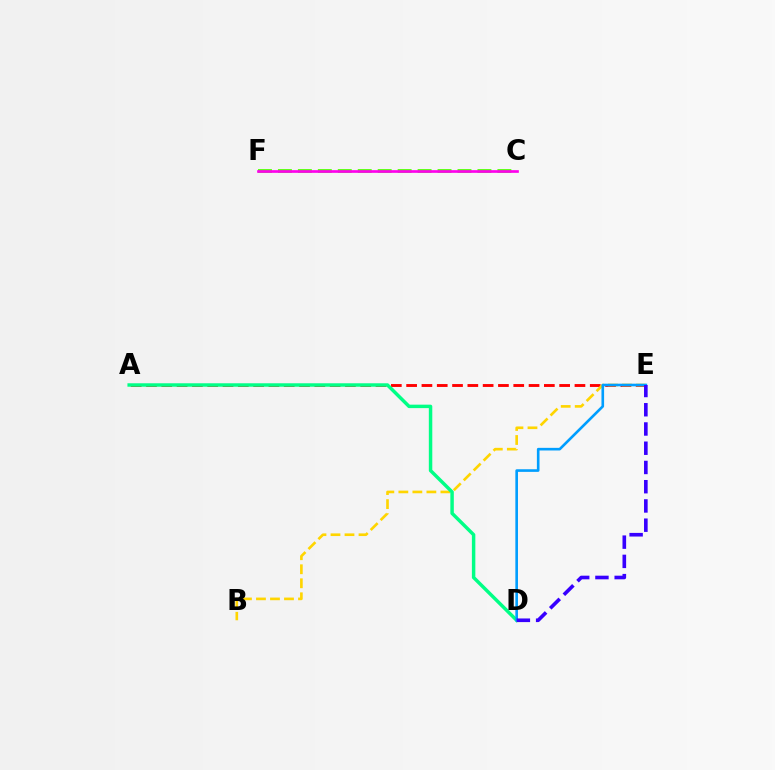{('A', 'E'): [{'color': '#ff0000', 'line_style': 'dashed', 'thickness': 2.08}], ('C', 'F'): [{'color': '#4fff00', 'line_style': 'dashed', 'thickness': 2.71}, {'color': '#ff00ed', 'line_style': 'solid', 'thickness': 1.93}], ('B', 'E'): [{'color': '#ffd500', 'line_style': 'dashed', 'thickness': 1.9}], ('A', 'D'): [{'color': '#00ff86', 'line_style': 'solid', 'thickness': 2.49}], ('D', 'E'): [{'color': '#009eff', 'line_style': 'solid', 'thickness': 1.89}, {'color': '#3700ff', 'line_style': 'dashed', 'thickness': 2.61}]}